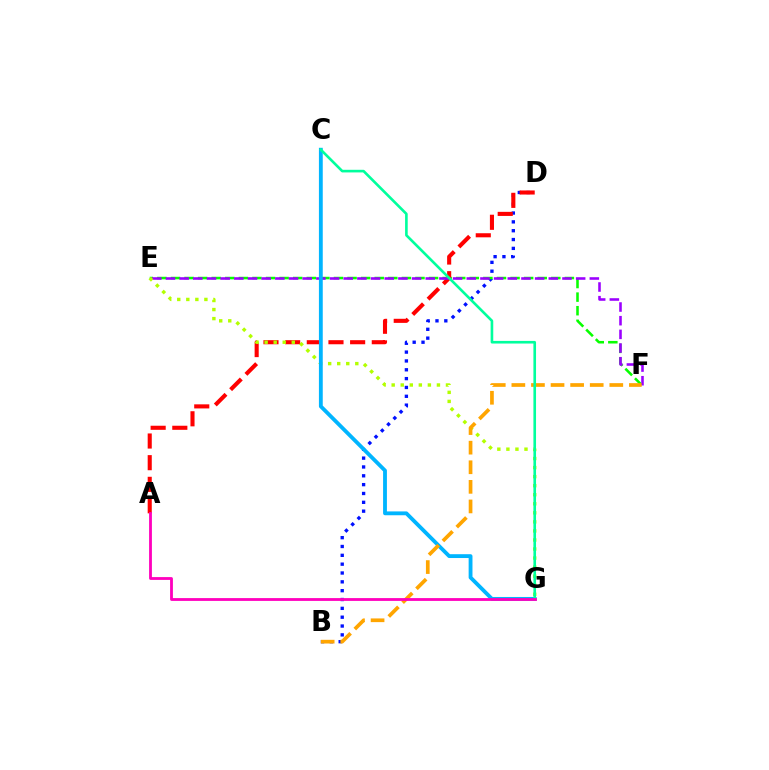{('B', 'D'): [{'color': '#0010ff', 'line_style': 'dotted', 'thickness': 2.4}], ('E', 'F'): [{'color': '#08ff00', 'line_style': 'dashed', 'thickness': 1.85}, {'color': '#9b00ff', 'line_style': 'dashed', 'thickness': 1.86}], ('A', 'D'): [{'color': '#ff0000', 'line_style': 'dashed', 'thickness': 2.94}], ('E', 'G'): [{'color': '#b3ff00', 'line_style': 'dotted', 'thickness': 2.46}], ('C', 'G'): [{'color': '#00b5ff', 'line_style': 'solid', 'thickness': 2.76}, {'color': '#00ff9d', 'line_style': 'solid', 'thickness': 1.89}], ('B', 'F'): [{'color': '#ffa500', 'line_style': 'dashed', 'thickness': 2.66}], ('A', 'G'): [{'color': '#ff00bd', 'line_style': 'solid', 'thickness': 2.03}]}